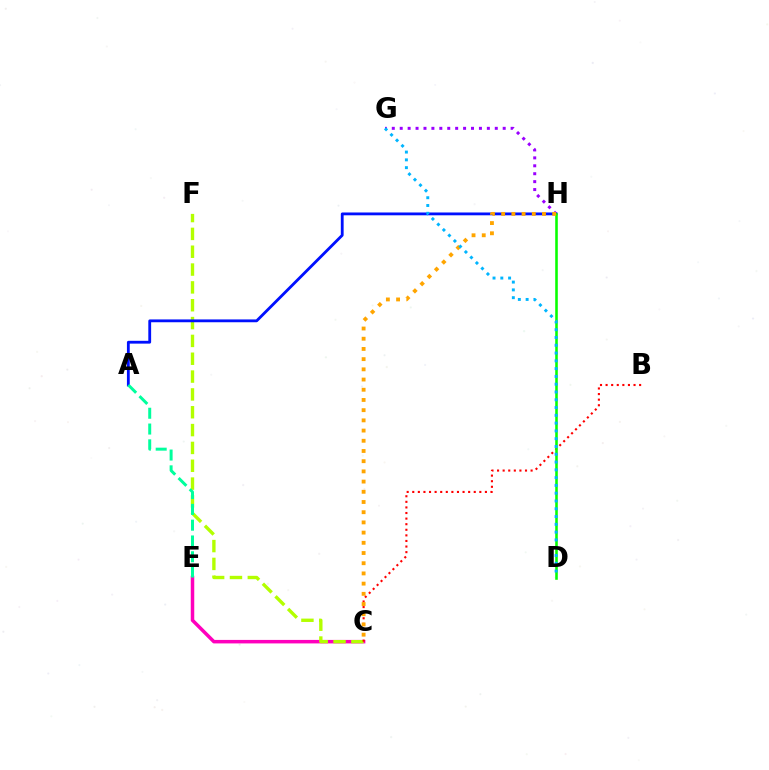{('C', 'E'): [{'color': '#ff00bd', 'line_style': 'solid', 'thickness': 2.52}], ('C', 'F'): [{'color': '#b3ff00', 'line_style': 'dashed', 'thickness': 2.42}], ('B', 'C'): [{'color': '#ff0000', 'line_style': 'dotted', 'thickness': 1.52}], ('G', 'H'): [{'color': '#9b00ff', 'line_style': 'dotted', 'thickness': 2.15}], ('A', 'H'): [{'color': '#0010ff', 'line_style': 'solid', 'thickness': 2.03}], ('D', 'H'): [{'color': '#08ff00', 'line_style': 'solid', 'thickness': 1.86}], ('A', 'E'): [{'color': '#00ff9d', 'line_style': 'dashed', 'thickness': 2.15}], ('C', 'H'): [{'color': '#ffa500', 'line_style': 'dotted', 'thickness': 2.77}], ('D', 'G'): [{'color': '#00b5ff', 'line_style': 'dotted', 'thickness': 2.12}]}